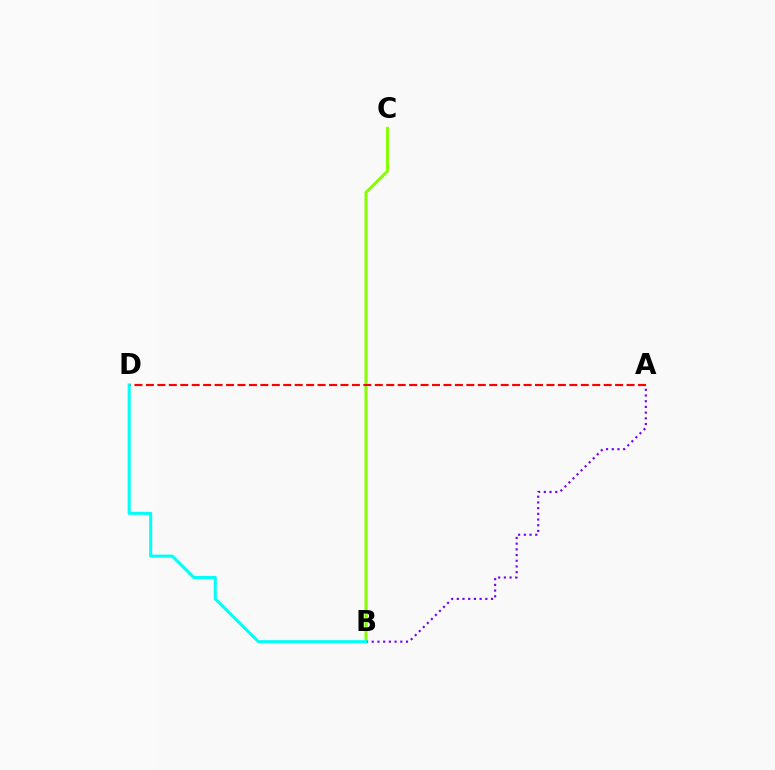{('B', 'C'): [{'color': '#84ff00', 'line_style': 'solid', 'thickness': 2.13}], ('A', 'D'): [{'color': '#ff0000', 'line_style': 'dashed', 'thickness': 1.55}], ('A', 'B'): [{'color': '#7200ff', 'line_style': 'dotted', 'thickness': 1.55}], ('B', 'D'): [{'color': '#00fff6', 'line_style': 'solid', 'thickness': 2.19}]}